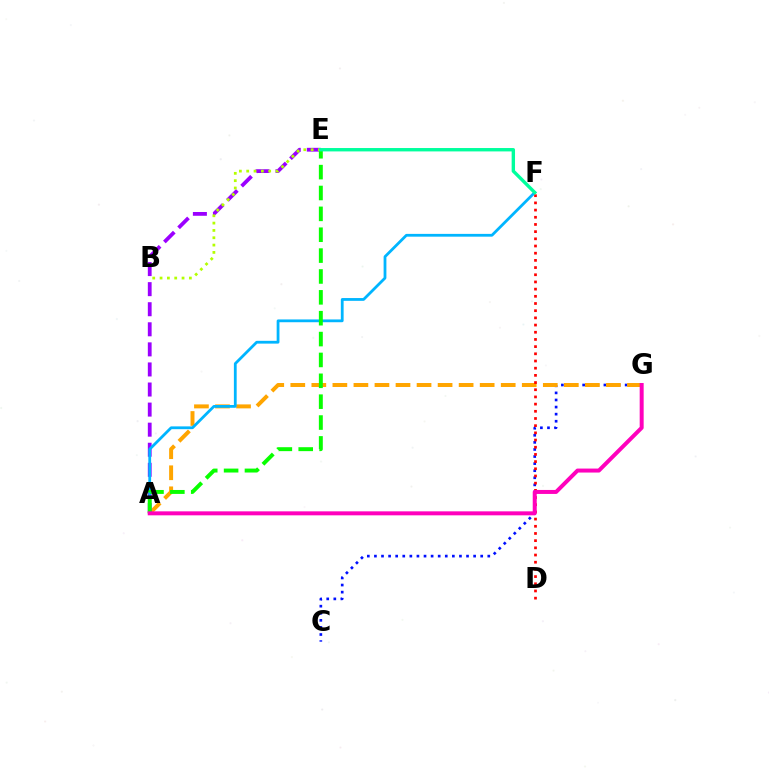{('C', 'G'): [{'color': '#0010ff', 'line_style': 'dotted', 'thickness': 1.93}], ('A', 'G'): [{'color': '#ffa500', 'line_style': 'dashed', 'thickness': 2.86}, {'color': '#ff00bd', 'line_style': 'solid', 'thickness': 2.87}], ('A', 'E'): [{'color': '#9b00ff', 'line_style': 'dashed', 'thickness': 2.73}, {'color': '#08ff00', 'line_style': 'dashed', 'thickness': 2.83}], ('A', 'F'): [{'color': '#00b5ff', 'line_style': 'solid', 'thickness': 2.01}], ('D', 'F'): [{'color': '#ff0000', 'line_style': 'dotted', 'thickness': 1.95}], ('B', 'E'): [{'color': '#b3ff00', 'line_style': 'dotted', 'thickness': 1.99}], ('E', 'F'): [{'color': '#00ff9d', 'line_style': 'solid', 'thickness': 2.43}]}